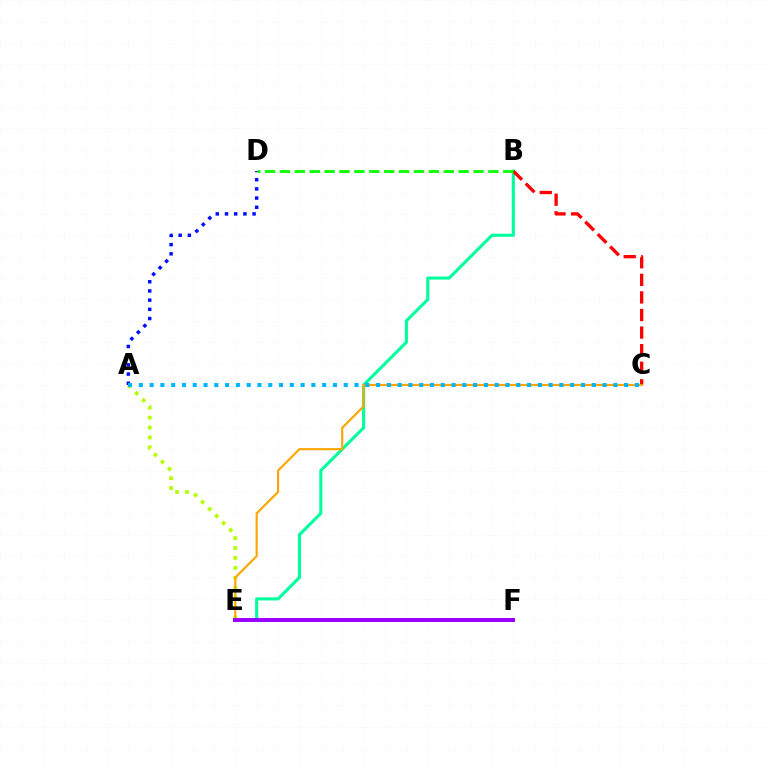{('E', 'F'): [{'color': '#ff00bd', 'line_style': 'dashed', 'thickness': 2.01}, {'color': '#9b00ff', 'line_style': 'solid', 'thickness': 2.85}], ('B', 'E'): [{'color': '#00ff9d', 'line_style': 'solid', 'thickness': 2.23}], ('B', 'C'): [{'color': '#ff0000', 'line_style': 'dashed', 'thickness': 2.39}], ('A', 'E'): [{'color': '#b3ff00', 'line_style': 'dotted', 'thickness': 2.69}], ('C', 'E'): [{'color': '#ffa500', 'line_style': 'solid', 'thickness': 1.56}], ('A', 'D'): [{'color': '#0010ff', 'line_style': 'dotted', 'thickness': 2.5}], ('B', 'D'): [{'color': '#08ff00', 'line_style': 'dashed', 'thickness': 2.02}], ('A', 'C'): [{'color': '#00b5ff', 'line_style': 'dotted', 'thickness': 2.93}]}